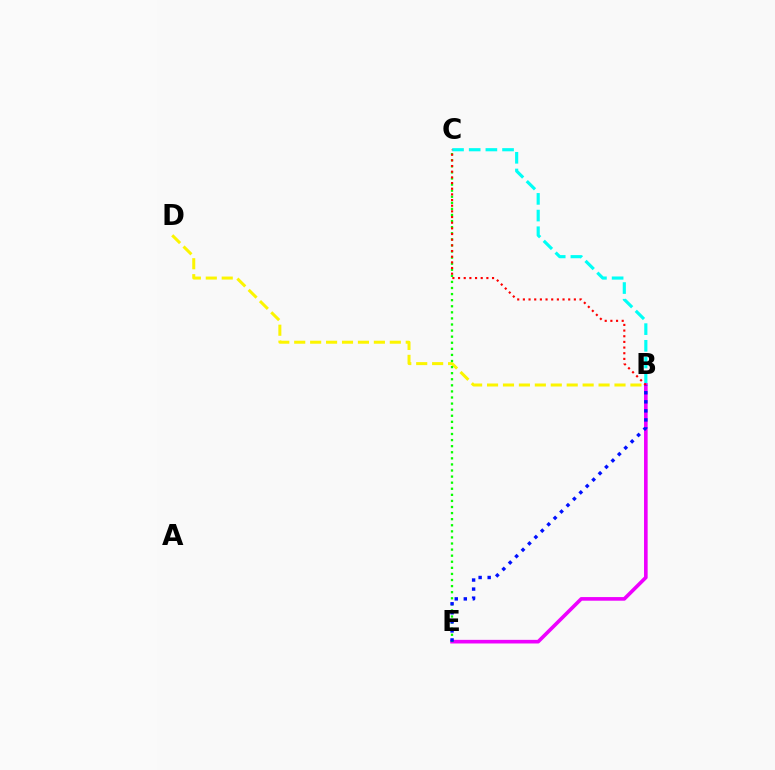{('B', 'C'): [{'color': '#00fff6', 'line_style': 'dashed', 'thickness': 2.27}, {'color': '#ff0000', 'line_style': 'dotted', 'thickness': 1.54}], ('B', 'D'): [{'color': '#fcf500', 'line_style': 'dashed', 'thickness': 2.16}], ('B', 'E'): [{'color': '#ee00ff', 'line_style': 'solid', 'thickness': 2.61}, {'color': '#0010ff', 'line_style': 'dotted', 'thickness': 2.46}], ('C', 'E'): [{'color': '#08ff00', 'line_style': 'dotted', 'thickness': 1.65}]}